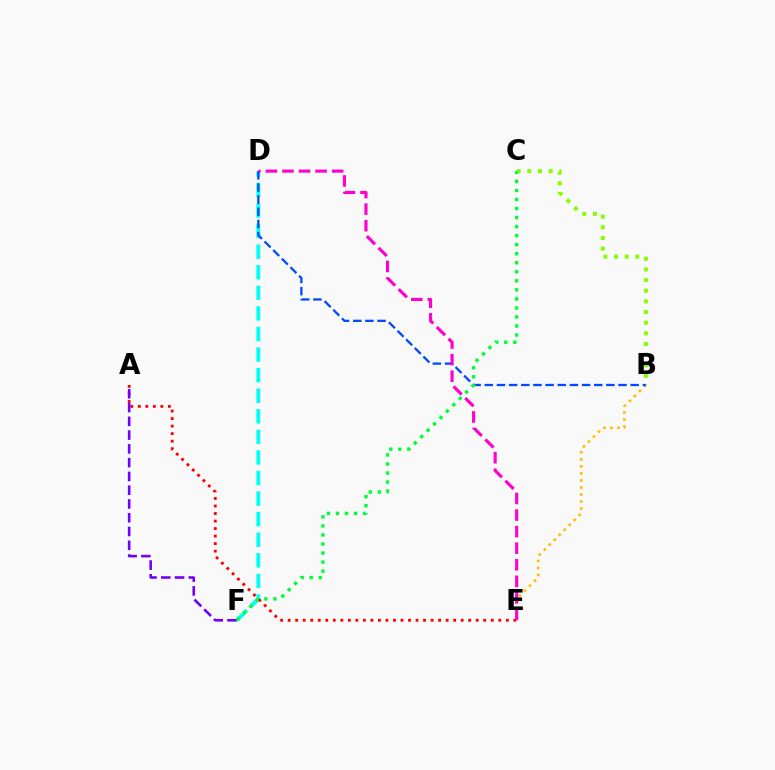{('B', 'C'): [{'color': '#84ff00', 'line_style': 'dotted', 'thickness': 2.89}], ('D', 'F'): [{'color': '#00fff6', 'line_style': 'dashed', 'thickness': 2.8}], ('B', 'E'): [{'color': '#ffbd00', 'line_style': 'dotted', 'thickness': 1.91}], ('A', 'E'): [{'color': '#ff0000', 'line_style': 'dotted', 'thickness': 2.04}], ('B', 'D'): [{'color': '#004bff', 'line_style': 'dashed', 'thickness': 1.65}], ('D', 'E'): [{'color': '#ff00cf', 'line_style': 'dashed', 'thickness': 2.25}], ('A', 'F'): [{'color': '#7200ff', 'line_style': 'dashed', 'thickness': 1.87}], ('C', 'F'): [{'color': '#00ff39', 'line_style': 'dotted', 'thickness': 2.46}]}